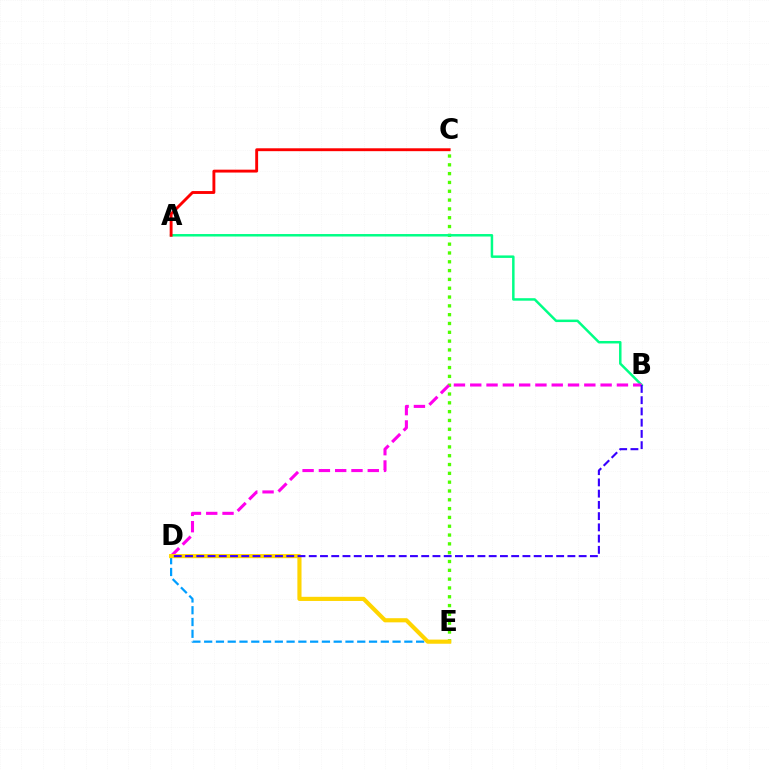{('C', 'E'): [{'color': '#4fff00', 'line_style': 'dotted', 'thickness': 2.4}], ('A', 'B'): [{'color': '#00ff86', 'line_style': 'solid', 'thickness': 1.79}], ('D', 'E'): [{'color': '#009eff', 'line_style': 'dashed', 'thickness': 1.6}, {'color': '#ffd500', 'line_style': 'solid', 'thickness': 2.98}], ('B', 'D'): [{'color': '#ff00ed', 'line_style': 'dashed', 'thickness': 2.21}, {'color': '#3700ff', 'line_style': 'dashed', 'thickness': 1.53}], ('A', 'C'): [{'color': '#ff0000', 'line_style': 'solid', 'thickness': 2.08}]}